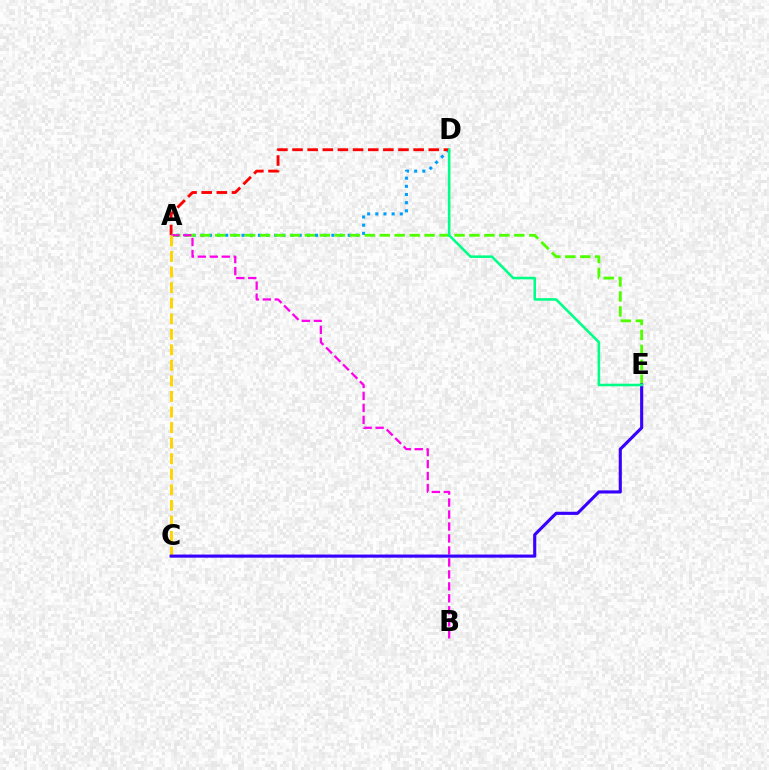{('A', 'D'): [{'color': '#009eff', 'line_style': 'dotted', 'thickness': 2.22}, {'color': '#ff0000', 'line_style': 'dashed', 'thickness': 2.06}], ('A', 'E'): [{'color': '#4fff00', 'line_style': 'dashed', 'thickness': 2.03}], ('A', 'B'): [{'color': '#ff00ed', 'line_style': 'dashed', 'thickness': 1.63}], ('A', 'C'): [{'color': '#ffd500', 'line_style': 'dashed', 'thickness': 2.11}], ('C', 'E'): [{'color': '#3700ff', 'line_style': 'solid', 'thickness': 2.24}], ('D', 'E'): [{'color': '#00ff86', 'line_style': 'solid', 'thickness': 1.85}]}